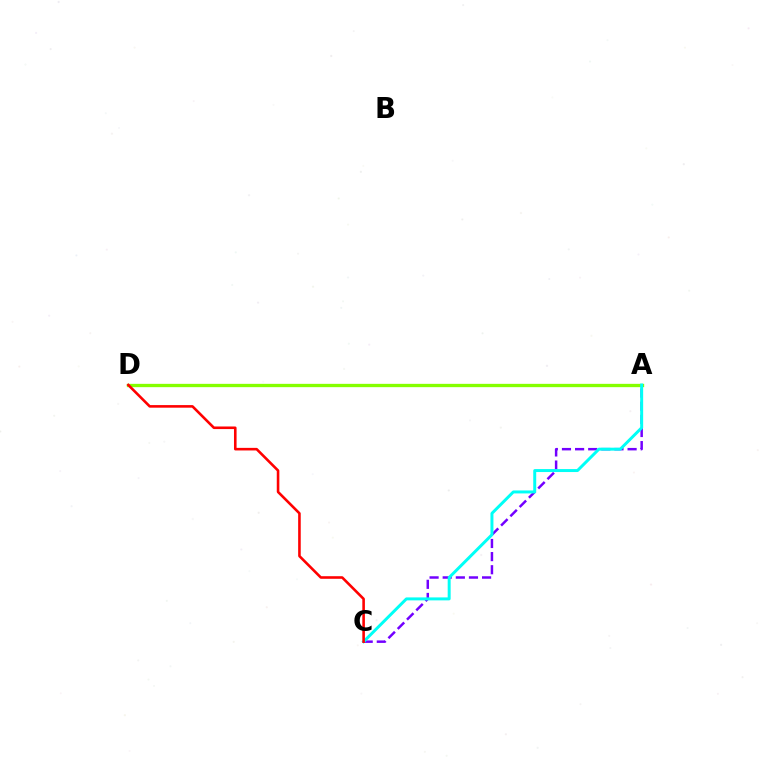{('A', 'D'): [{'color': '#84ff00', 'line_style': 'solid', 'thickness': 2.39}], ('A', 'C'): [{'color': '#7200ff', 'line_style': 'dashed', 'thickness': 1.78}, {'color': '#00fff6', 'line_style': 'solid', 'thickness': 2.14}], ('C', 'D'): [{'color': '#ff0000', 'line_style': 'solid', 'thickness': 1.86}]}